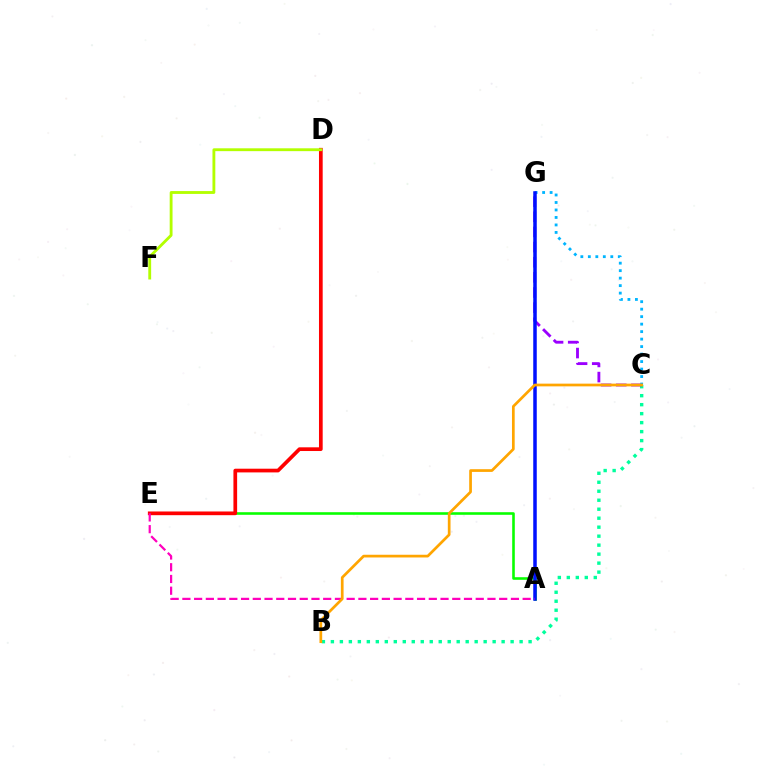{('A', 'E'): [{'color': '#08ff00', 'line_style': 'solid', 'thickness': 1.87}, {'color': '#ff00bd', 'line_style': 'dashed', 'thickness': 1.59}], ('B', 'C'): [{'color': '#00ff9d', 'line_style': 'dotted', 'thickness': 2.44}, {'color': '#ffa500', 'line_style': 'solid', 'thickness': 1.95}], ('C', 'G'): [{'color': '#9b00ff', 'line_style': 'dashed', 'thickness': 2.06}, {'color': '#00b5ff', 'line_style': 'dotted', 'thickness': 2.03}], ('D', 'E'): [{'color': '#ff0000', 'line_style': 'solid', 'thickness': 2.67}], ('A', 'G'): [{'color': '#0010ff', 'line_style': 'solid', 'thickness': 2.52}], ('D', 'F'): [{'color': '#b3ff00', 'line_style': 'solid', 'thickness': 2.05}]}